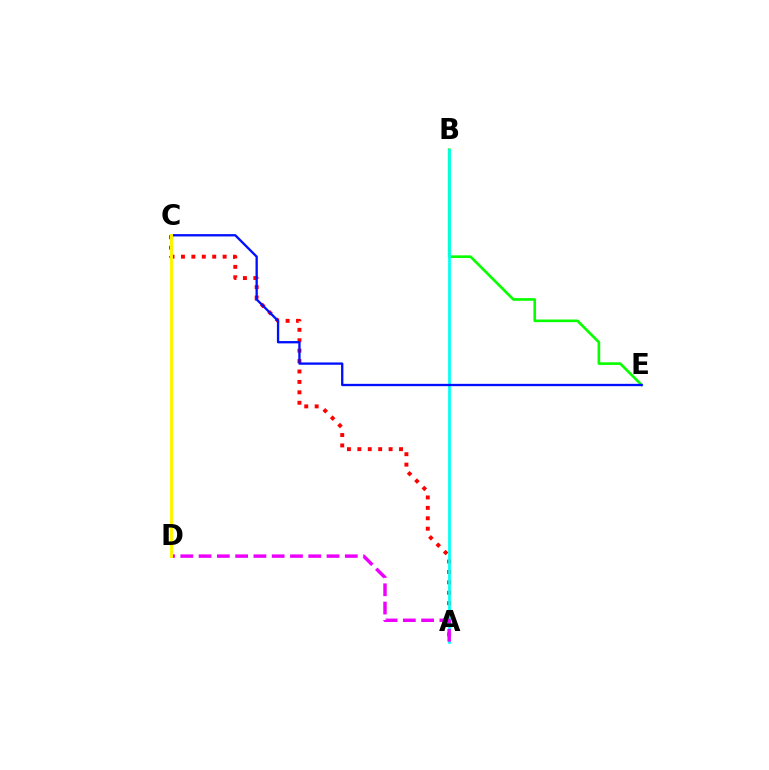{('A', 'C'): [{'color': '#ff0000', 'line_style': 'dotted', 'thickness': 2.83}], ('B', 'E'): [{'color': '#08ff00', 'line_style': 'solid', 'thickness': 1.9}], ('A', 'B'): [{'color': '#00fff6', 'line_style': 'solid', 'thickness': 1.96}], ('C', 'E'): [{'color': '#0010ff', 'line_style': 'solid', 'thickness': 1.67}], ('A', 'D'): [{'color': '#ee00ff', 'line_style': 'dashed', 'thickness': 2.48}], ('C', 'D'): [{'color': '#fcf500', 'line_style': 'solid', 'thickness': 2.13}]}